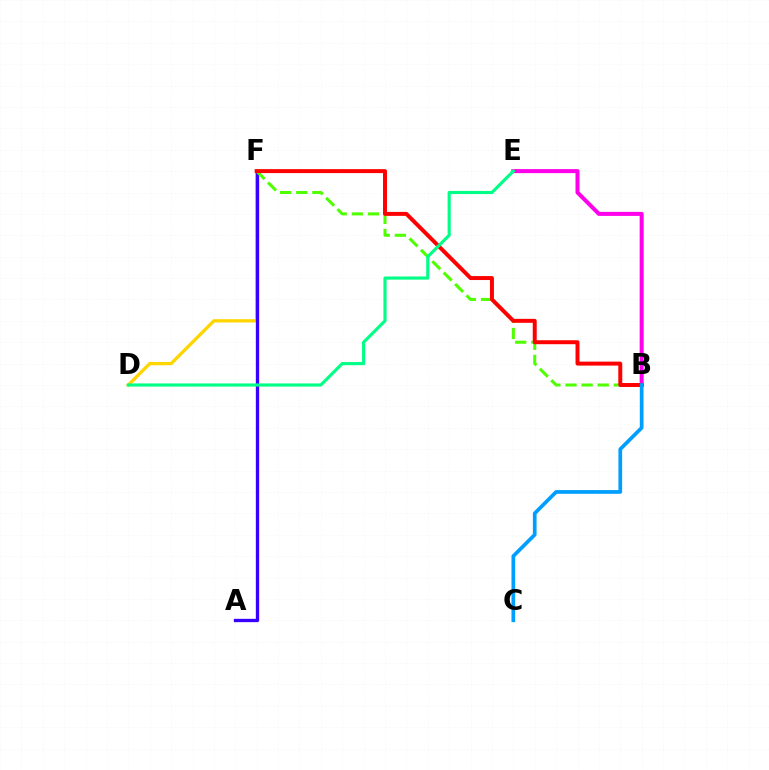{('B', 'E'): [{'color': '#ff00ed', 'line_style': 'solid', 'thickness': 2.89}], ('D', 'F'): [{'color': '#ffd500', 'line_style': 'solid', 'thickness': 2.37}], ('A', 'F'): [{'color': '#3700ff', 'line_style': 'solid', 'thickness': 2.39}], ('B', 'F'): [{'color': '#4fff00', 'line_style': 'dashed', 'thickness': 2.19}, {'color': '#ff0000', 'line_style': 'solid', 'thickness': 2.85}], ('B', 'C'): [{'color': '#009eff', 'line_style': 'solid', 'thickness': 2.67}], ('D', 'E'): [{'color': '#00ff86', 'line_style': 'solid', 'thickness': 2.25}]}